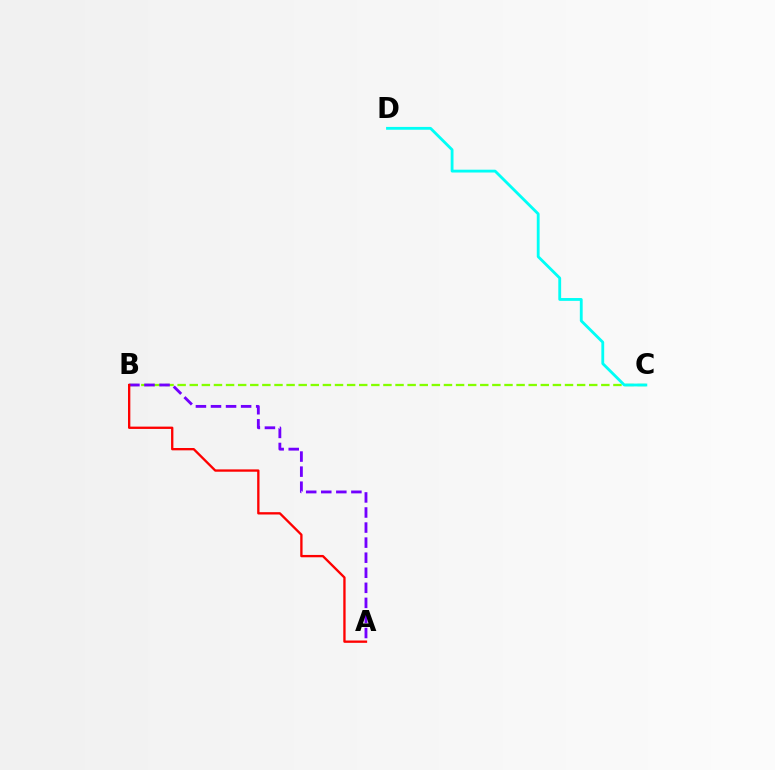{('B', 'C'): [{'color': '#84ff00', 'line_style': 'dashed', 'thickness': 1.64}], ('A', 'B'): [{'color': '#7200ff', 'line_style': 'dashed', 'thickness': 2.05}, {'color': '#ff0000', 'line_style': 'solid', 'thickness': 1.68}], ('C', 'D'): [{'color': '#00fff6', 'line_style': 'solid', 'thickness': 2.03}]}